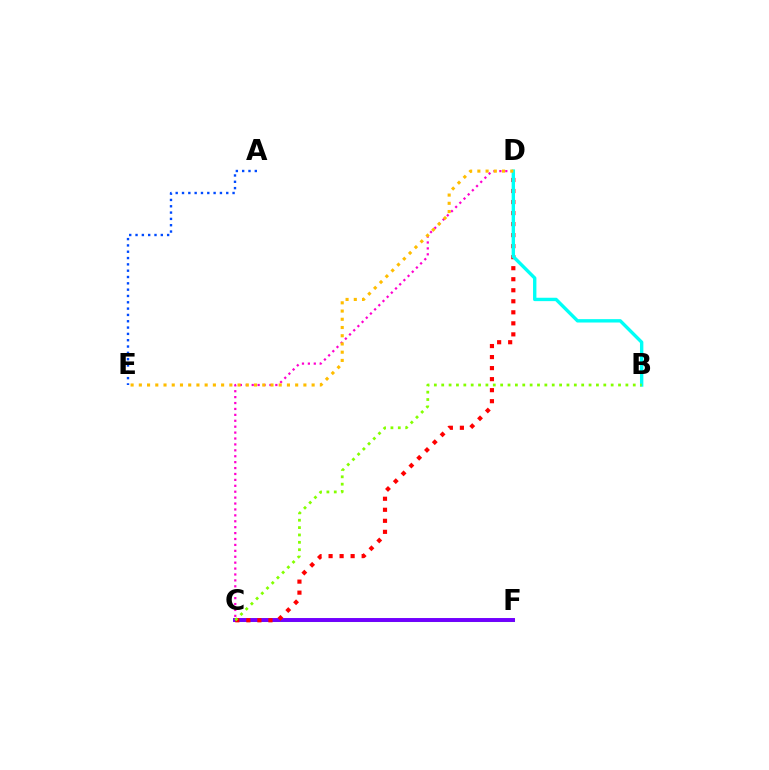{('A', 'E'): [{'color': '#004bff', 'line_style': 'dotted', 'thickness': 1.72}], ('C', 'D'): [{'color': '#ff00cf', 'line_style': 'dotted', 'thickness': 1.61}, {'color': '#ff0000', 'line_style': 'dotted', 'thickness': 3.0}], ('C', 'F'): [{'color': '#00ff39', 'line_style': 'solid', 'thickness': 2.2}, {'color': '#7200ff', 'line_style': 'solid', 'thickness': 2.83}], ('B', 'D'): [{'color': '#00fff6', 'line_style': 'solid', 'thickness': 2.43}], ('B', 'C'): [{'color': '#84ff00', 'line_style': 'dotted', 'thickness': 2.0}], ('D', 'E'): [{'color': '#ffbd00', 'line_style': 'dotted', 'thickness': 2.24}]}